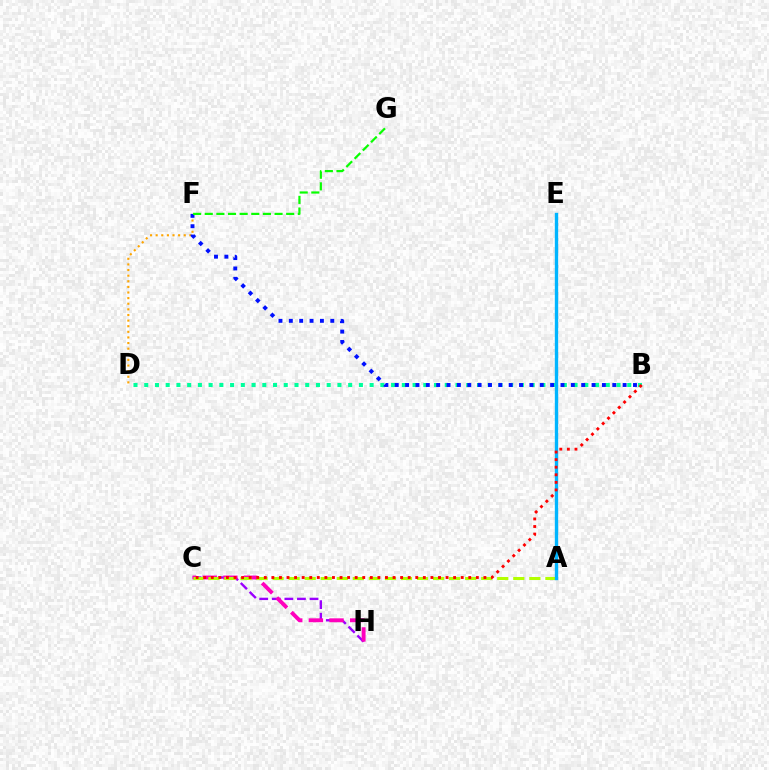{('D', 'F'): [{'color': '#ffa500', 'line_style': 'dotted', 'thickness': 1.53}], ('C', 'H'): [{'color': '#9b00ff', 'line_style': 'dashed', 'thickness': 1.71}, {'color': '#ff00bd', 'line_style': 'dashed', 'thickness': 2.8}], ('B', 'D'): [{'color': '#00ff9d', 'line_style': 'dotted', 'thickness': 2.92}], ('A', 'C'): [{'color': '#b3ff00', 'line_style': 'dashed', 'thickness': 2.18}], ('B', 'F'): [{'color': '#0010ff', 'line_style': 'dotted', 'thickness': 2.81}], ('F', 'G'): [{'color': '#08ff00', 'line_style': 'dashed', 'thickness': 1.58}], ('A', 'E'): [{'color': '#00b5ff', 'line_style': 'solid', 'thickness': 2.42}], ('B', 'C'): [{'color': '#ff0000', 'line_style': 'dotted', 'thickness': 2.06}]}